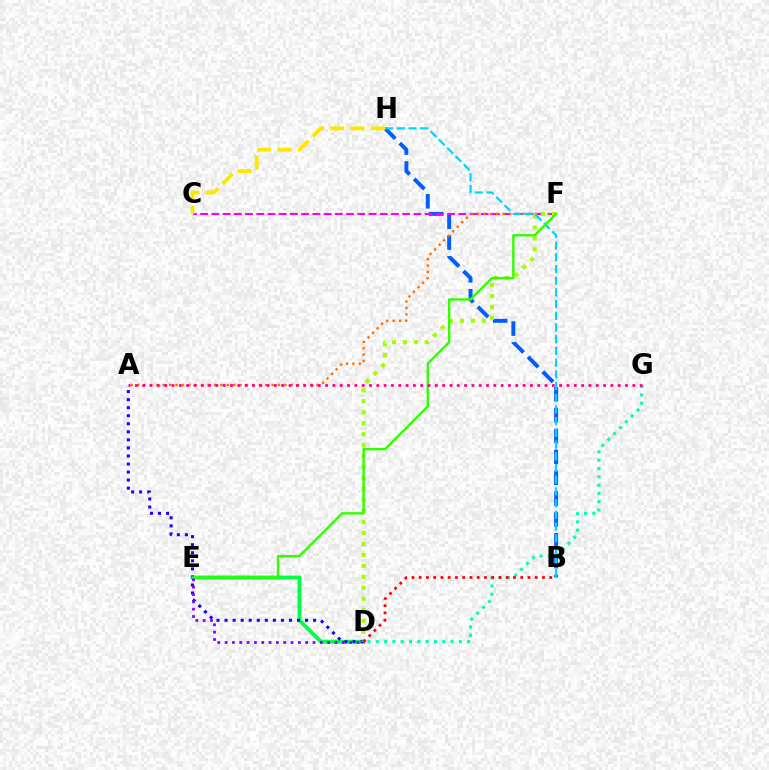{('D', 'E'): [{'color': '#00ff45', 'line_style': 'solid', 'thickness': 2.77}, {'color': '#8a00ff', 'line_style': 'dotted', 'thickness': 1.99}], ('B', 'H'): [{'color': '#005dff', 'line_style': 'dashed', 'thickness': 2.83}, {'color': '#00d3ff', 'line_style': 'dashed', 'thickness': 1.59}], ('A', 'D'): [{'color': '#1900ff', 'line_style': 'dotted', 'thickness': 2.19}], ('C', 'F'): [{'color': '#fa00f9', 'line_style': 'dashed', 'thickness': 1.52}], ('D', 'G'): [{'color': '#00ffbb', 'line_style': 'dotted', 'thickness': 2.26}], ('A', 'F'): [{'color': '#ff7000', 'line_style': 'dotted', 'thickness': 1.74}], ('D', 'F'): [{'color': '#a2ff00', 'line_style': 'dotted', 'thickness': 2.98}], ('B', 'D'): [{'color': '#ff0000', 'line_style': 'dotted', 'thickness': 1.97}], ('C', 'H'): [{'color': '#ffe600', 'line_style': 'dashed', 'thickness': 2.77}], ('E', 'F'): [{'color': '#31ff00', 'line_style': 'solid', 'thickness': 1.71}], ('A', 'G'): [{'color': '#ff0088', 'line_style': 'dotted', 'thickness': 1.99}]}